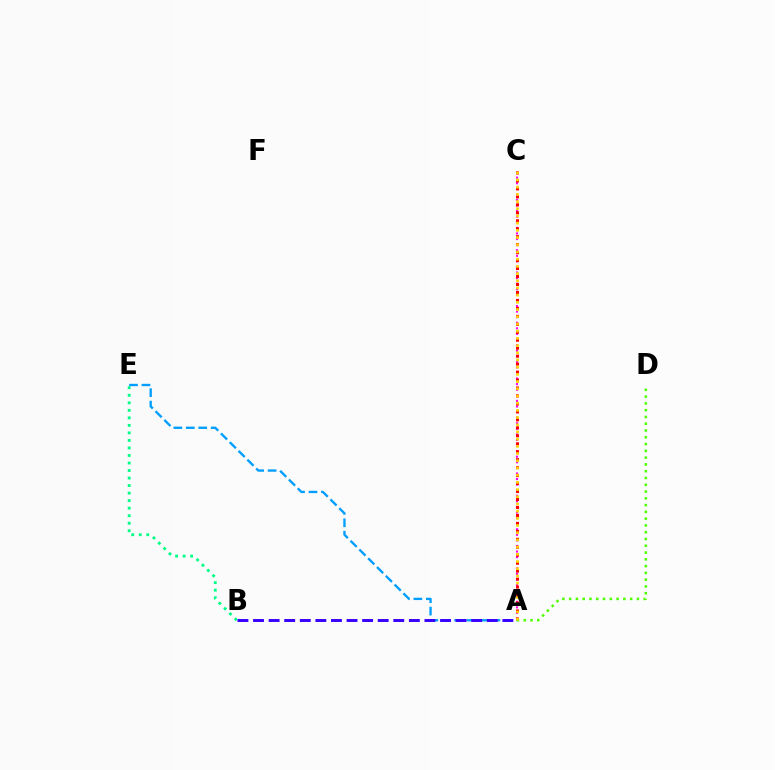{('B', 'E'): [{'color': '#00ff86', 'line_style': 'dotted', 'thickness': 2.04}], ('A', 'C'): [{'color': '#ff00ed', 'line_style': 'dotted', 'thickness': 1.52}, {'color': '#ff0000', 'line_style': 'dotted', 'thickness': 2.16}, {'color': '#ffd500', 'line_style': 'dotted', 'thickness': 1.96}], ('A', 'E'): [{'color': '#009eff', 'line_style': 'dashed', 'thickness': 1.69}], ('A', 'D'): [{'color': '#4fff00', 'line_style': 'dotted', 'thickness': 1.84}], ('A', 'B'): [{'color': '#3700ff', 'line_style': 'dashed', 'thickness': 2.12}]}